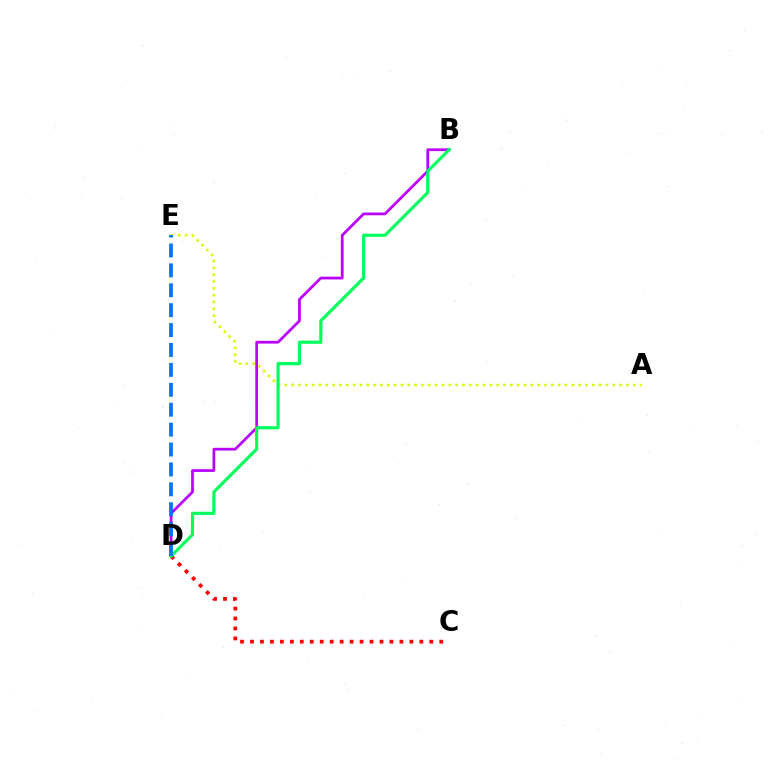{('B', 'D'): [{'color': '#b900ff', 'line_style': 'solid', 'thickness': 1.97}, {'color': '#00ff5c', 'line_style': 'solid', 'thickness': 2.26}], ('C', 'D'): [{'color': '#ff0000', 'line_style': 'dotted', 'thickness': 2.71}], ('A', 'E'): [{'color': '#d1ff00', 'line_style': 'dotted', 'thickness': 1.86}], ('D', 'E'): [{'color': '#0074ff', 'line_style': 'dashed', 'thickness': 2.7}]}